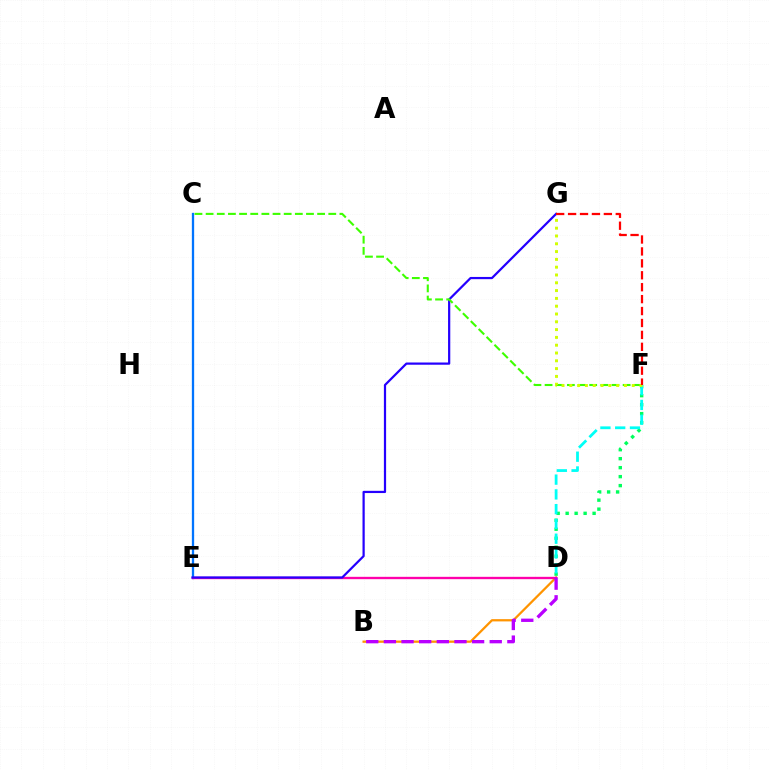{('D', 'F'): [{'color': '#00ff5c', 'line_style': 'dotted', 'thickness': 2.44}, {'color': '#00fff6', 'line_style': 'dashed', 'thickness': 2.01}], ('B', 'D'): [{'color': '#ff9400', 'line_style': 'solid', 'thickness': 1.63}, {'color': '#b900ff', 'line_style': 'dashed', 'thickness': 2.4}], ('C', 'E'): [{'color': '#0074ff', 'line_style': 'solid', 'thickness': 1.65}], ('D', 'E'): [{'color': '#ff00ac', 'line_style': 'solid', 'thickness': 1.69}], ('E', 'G'): [{'color': '#2500ff', 'line_style': 'solid', 'thickness': 1.6}], ('C', 'F'): [{'color': '#3dff00', 'line_style': 'dashed', 'thickness': 1.51}], ('F', 'G'): [{'color': '#d1ff00', 'line_style': 'dotted', 'thickness': 2.12}, {'color': '#ff0000', 'line_style': 'dashed', 'thickness': 1.62}]}